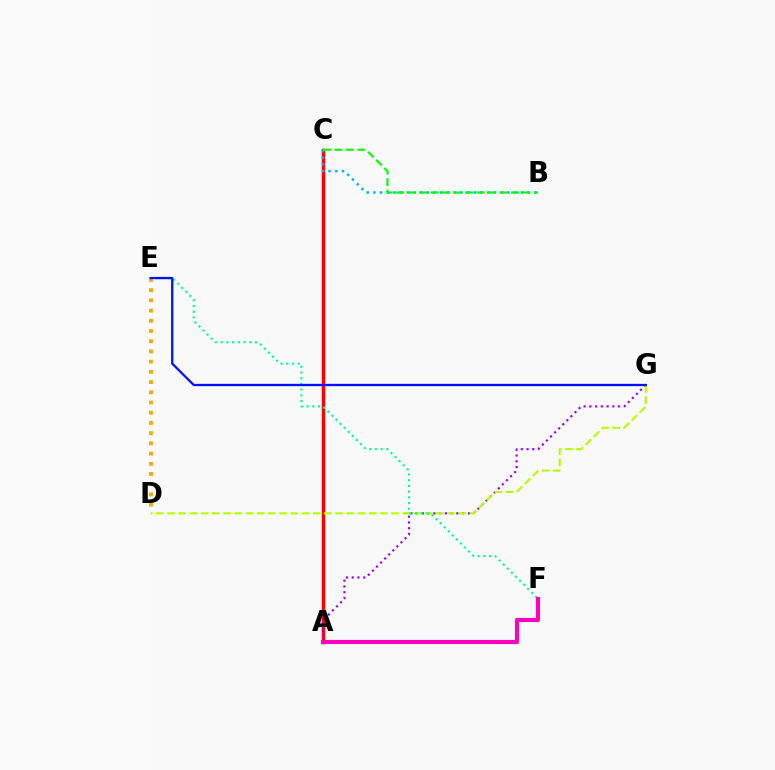{('A', 'C'): [{'color': '#ff0000', 'line_style': 'solid', 'thickness': 2.47}], ('D', 'E'): [{'color': '#ffa500', 'line_style': 'dotted', 'thickness': 2.78}], ('A', 'G'): [{'color': '#9b00ff', 'line_style': 'dotted', 'thickness': 1.56}], ('D', 'G'): [{'color': '#b3ff00', 'line_style': 'dashed', 'thickness': 1.52}], ('E', 'F'): [{'color': '#00ff9d', 'line_style': 'dotted', 'thickness': 1.56}], ('B', 'C'): [{'color': '#00b5ff', 'line_style': 'dotted', 'thickness': 1.82}, {'color': '#08ff00', 'line_style': 'dashed', 'thickness': 1.56}], ('A', 'F'): [{'color': '#ff00bd', 'line_style': 'solid', 'thickness': 2.96}], ('E', 'G'): [{'color': '#0010ff', 'line_style': 'solid', 'thickness': 1.65}]}